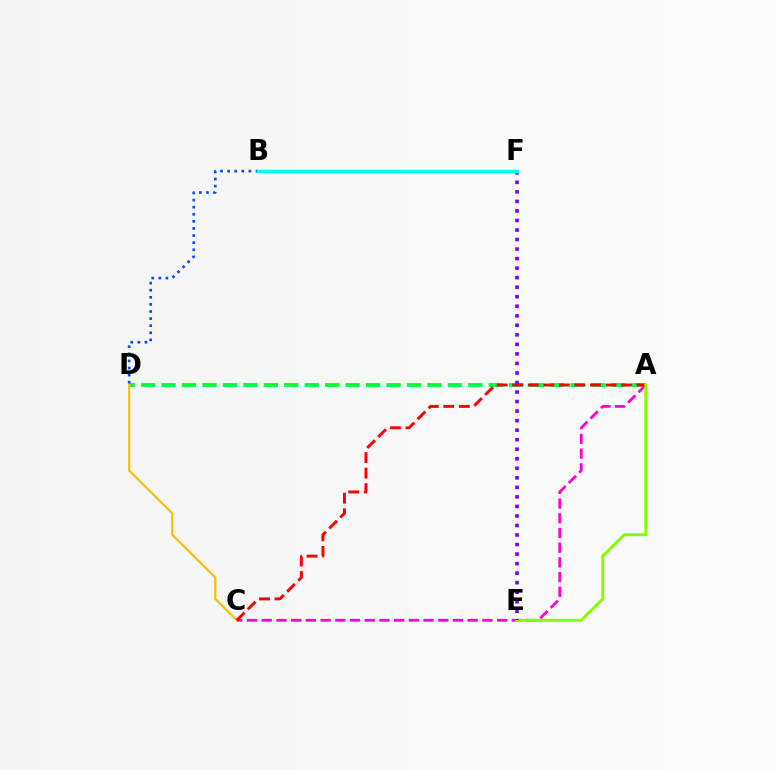{('A', 'D'): [{'color': '#00ff39', 'line_style': 'dashed', 'thickness': 2.78}], ('B', 'D'): [{'color': '#004bff', 'line_style': 'dotted', 'thickness': 1.93}], ('C', 'D'): [{'color': '#ffbd00', 'line_style': 'solid', 'thickness': 1.55}], ('A', 'C'): [{'color': '#ff00cf', 'line_style': 'dashed', 'thickness': 2.0}, {'color': '#ff0000', 'line_style': 'dashed', 'thickness': 2.11}], ('A', 'E'): [{'color': '#84ff00', 'line_style': 'solid', 'thickness': 2.13}], ('E', 'F'): [{'color': '#7200ff', 'line_style': 'dotted', 'thickness': 2.59}], ('B', 'F'): [{'color': '#00fff6', 'line_style': 'solid', 'thickness': 2.51}]}